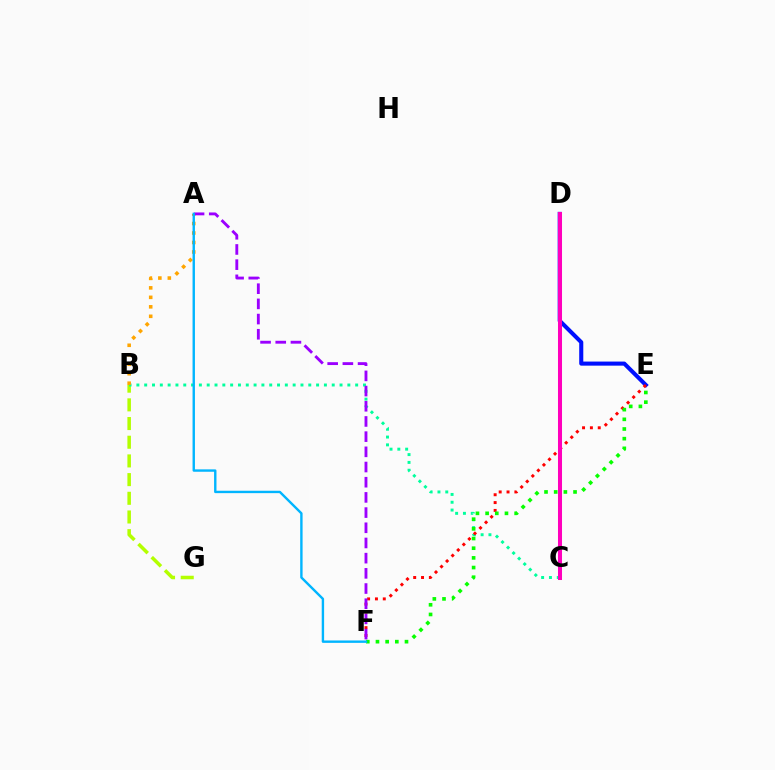{('D', 'E'): [{'color': '#0010ff', 'line_style': 'solid', 'thickness': 2.94}], ('B', 'G'): [{'color': '#b3ff00', 'line_style': 'dashed', 'thickness': 2.54}], ('B', 'C'): [{'color': '#00ff9d', 'line_style': 'dotted', 'thickness': 2.12}], ('E', 'F'): [{'color': '#ff0000', 'line_style': 'dotted', 'thickness': 2.13}, {'color': '#08ff00', 'line_style': 'dotted', 'thickness': 2.63}], ('A', 'B'): [{'color': '#ffa500', 'line_style': 'dotted', 'thickness': 2.58}], ('A', 'F'): [{'color': '#9b00ff', 'line_style': 'dashed', 'thickness': 2.06}, {'color': '#00b5ff', 'line_style': 'solid', 'thickness': 1.72}], ('C', 'D'): [{'color': '#ff00bd', 'line_style': 'solid', 'thickness': 2.9}]}